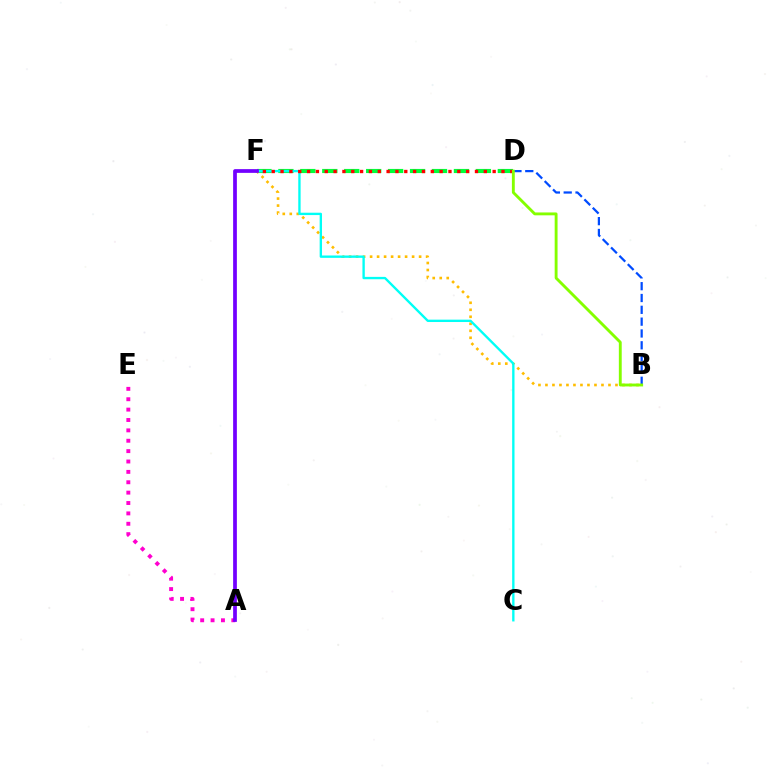{('D', 'F'): [{'color': '#00ff39', 'line_style': 'dashed', 'thickness': 2.98}, {'color': '#ff0000', 'line_style': 'dotted', 'thickness': 2.4}], ('B', 'F'): [{'color': '#ffbd00', 'line_style': 'dotted', 'thickness': 1.9}], ('A', 'E'): [{'color': '#ff00cf', 'line_style': 'dotted', 'thickness': 2.82}], ('C', 'F'): [{'color': '#00fff6', 'line_style': 'solid', 'thickness': 1.7}], ('A', 'F'): [{'color': '#7200ff', 'line_style': 'solid', 'thickness': 2.69}], ('B', 'D'): [{'color': '#004bff', 'line_style': 'dashed', 'thickness': 1.61}, {'color': '#84ff00', 'line_style': 'solid', 'thickness': 2.07}]}